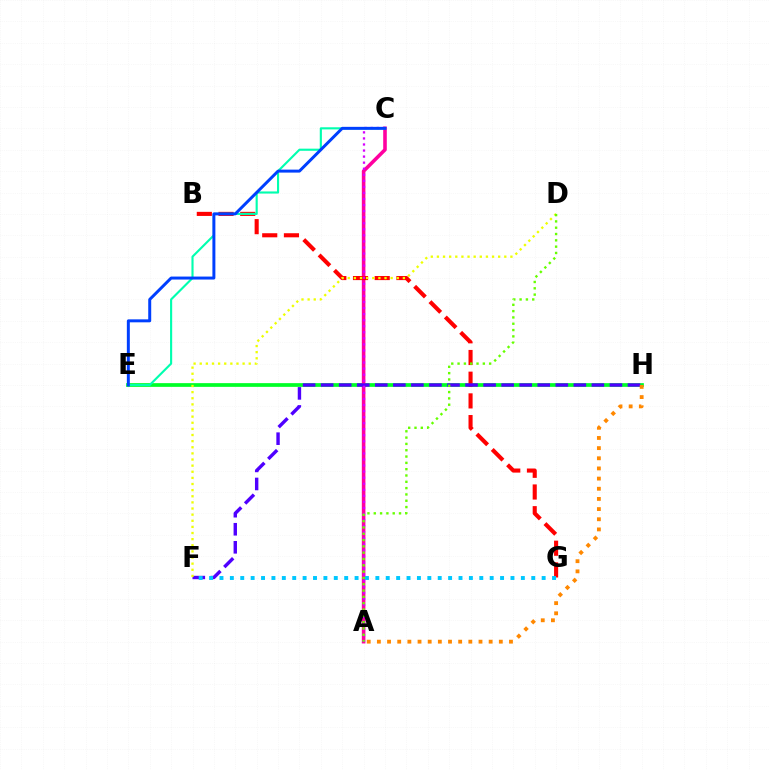{('E', 'H'): [{'color': '#00ff27', 'line_style': 'solid', 'thickness': 2.68}], ('A', 'C'): [{'color': '#ff00a0', 'line_style': 'solid', 'thickness': 2.58}, {'color': '#d600ff', 'line_style': 'dotted', 'thickness': 1.65}], ('B', 'G'): [{'color': '#ff0000', 'line_style': 'dashed', 'thickness': 2.95}], ('F', 'H'): [{'color': '#4f00ff', 'line_style': 'dashed', 'thickness': 2.45}], ('F', 'G'): [{'color': '#00c7ff', 'line_style': 'dotted', 'thickness': 2.82}], ('C', 'E'): [{'color': '#00ffaf', 'line_style': 'solid', 'thickness': 1.53}, {'color': '#003fff', 'line_style': 'solid', 'thickness': 2.14}], ('A', 'H'): [{'color': '#ff8800', 'line_style': 'dotted', 'thickness': 2.76}], ('D', 'F'): [{'color': '#eeff00', 'line_style': 'dotted', 'thickness': 1.66}], ('A', 'D'): [{'color': '#66ff00', 'line_style': 'dotted', 'thickness': 1.72}]}